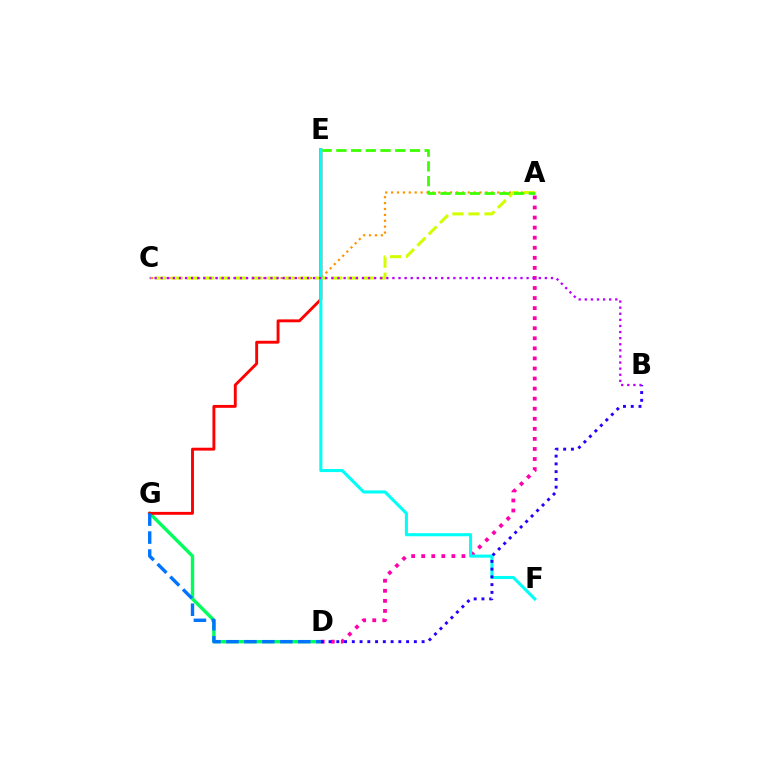{('A', 'C'): [{'color': '#ff9400', 'line_style': 'dotted', 'thickness': 1.6}, {'color': '#d1ff00', 'line_style': 'dashed', 'thickness': 2.18}], ('D', 'G'): [{'color': '#00ff5c', 'line_style': 'solid', 'thickness': 2.44}, {'color': '#0074ff', 'line_style': 'dashed', 'thickness': 2.44}], ('E', 'G'): [{'color': '#ff0000', 'line_style': 'solid', 'thickness': 2.08}], ('A', 'D'): [{'color': '#ff00ac', 'line_style': 'dotted', 'thickness': 2.73}], ('A', 'E'): [{'color': '#3dff00', 'line_style': 'dashed', 'thickness': 2.0}], ('E', 'F'): [{'color': '#00fff6', 'line_style': 'solid', 'thickness': 2.21}], ('B', 'D'): [{'color': '#2500ff', 'line_style': 'dotted', 'thickness': 2.11}], ('B', 'C'): [{'color': '#b900ff', 'line_style': 'dotted', 'thickness': 1.66}]}